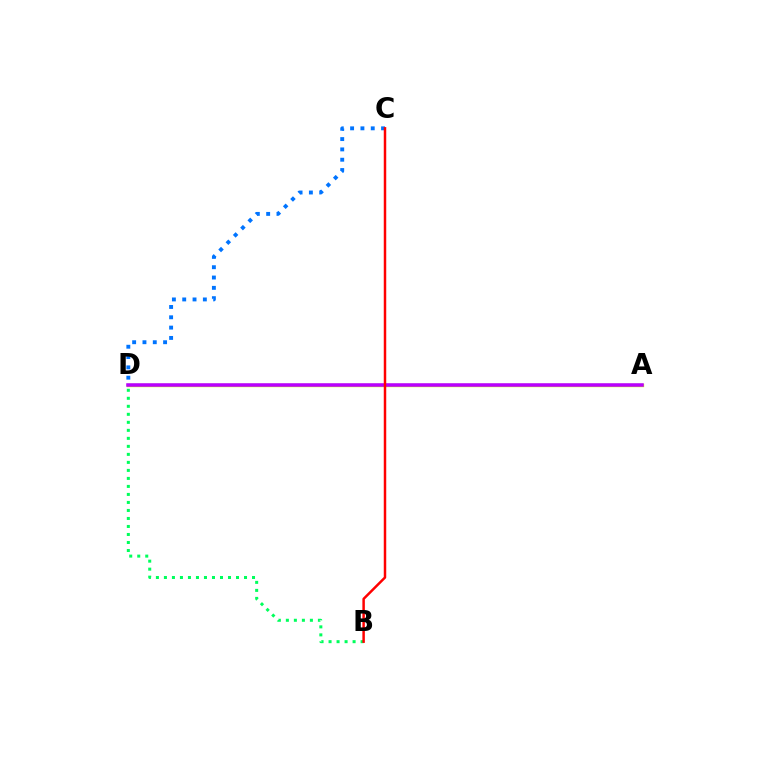{('B', 'D'): [{'color': '#00ff5c', 'line_style': 'dotted', 'thickness': 2.18}], ('A', 'D'): [{'color': '#d1ff00', 'line_style': 'solid', 'thickness': 2.41}, {'color': '#b900ff', 'line_style': 'solid', 'thickness': 2.55}], ('C', 'D'): [{'color': '#0074ff', 'line_style': 'dotted', 'thickness': 2.8}], ('B', 'C'): [{'color': '#ff0000', 'line_style': 'solid', 'thickness': 1.78}]}